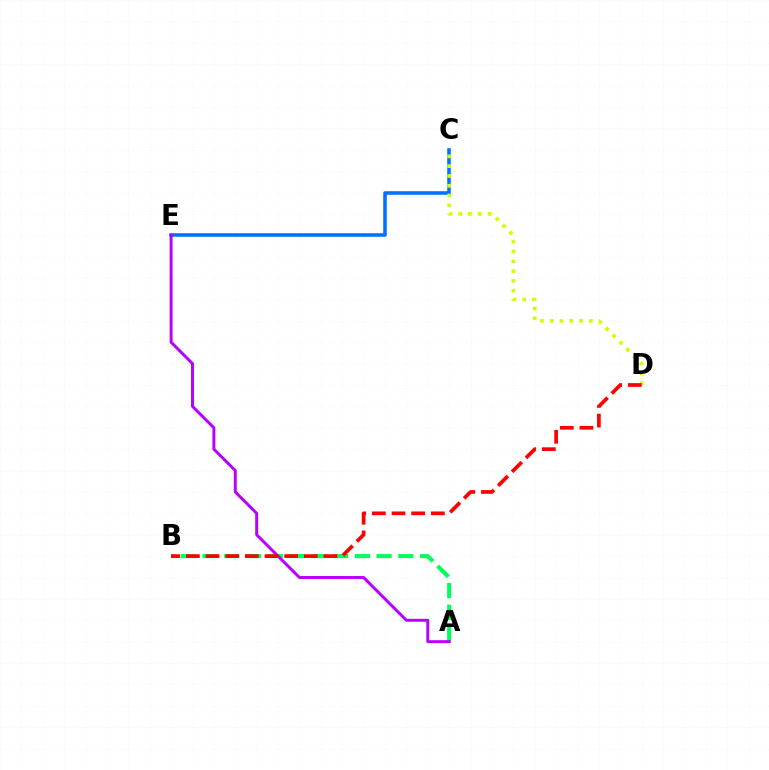{('C', 'E'): [{'color': '#0074ff', 'line_style': 'solid', 'thickness': 2.58}], ('C', 'D'): [{'color': '#d1ff00', 'line_style': 'dotted', 'thickness': 2.66}], ('A', 'B'): [{'color': '#00ff5c', 'line_style': 'dashed', 'thickness': 2.95}], ('A', 'E'): [{'color': '#b900ff', 'line_style': 'solid', 'thickness': 2.13}], ('B', 'D'): [{'color': '#ff0000', 'line_style': 'dashed', 'thickness': 2.67}]}